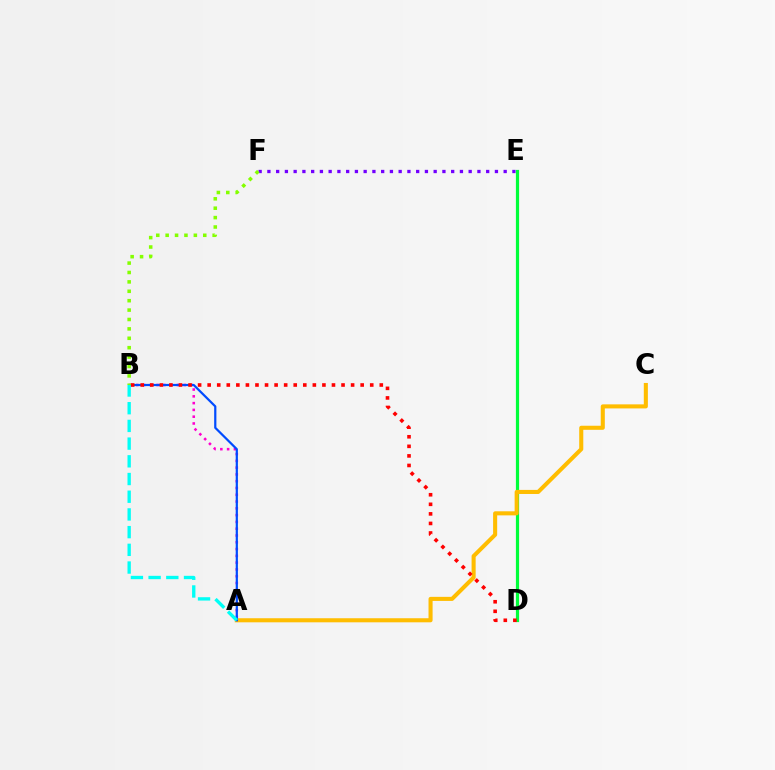{('E', 'F'): [{'color': '#7200ff', 'line_style': 'dotted', 'thickness': 2.38}], ('A', 'B'): [{'color': '#ff00cf', 'line_style': 'dotted', 'thickness': 1.84}, {'color': '#004bff', 'line_style': 'solid', 'thickness': 1.59}, {'color': '#00fff6', 'line_style': 'dashed', 'thickness': 2.4}], ('D', 'E'): [{'color': '#00ff39', 'line_style': 'solid', 'thickness': 2.3}], ('A', 'C'): [{'color': '#ffbd00', 'line_style': 'solid', 'thickness': 2.93}], ('B', 'D'): [{'color': '#ff0000', 'line_style': 'dotted', 'thickness': 2.6}], ('B', 'F'): [{'color': '#84ff00', 'line_style': 'dotted', 'thickness': 2.55}]}